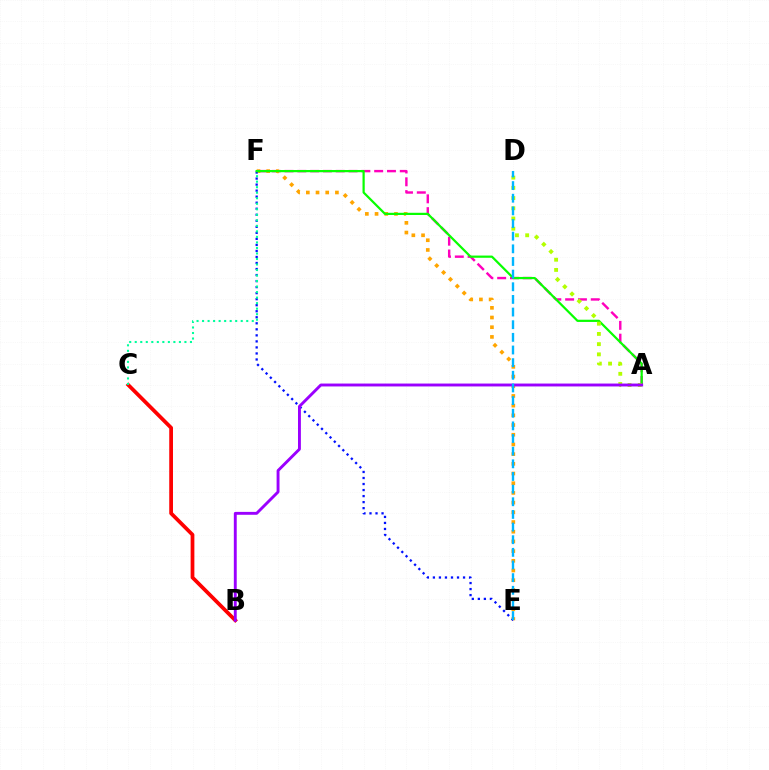{('A', 'F'): [{'color': '#ff00bd', 'line_style': 'dashed', 'thickness': 1.74}, {'color': '#08ff00', 'line_style': 'solid', 'thickness': 1.59}], ('E', 'F'): [{'color': '#ffa500', 'line_style': 'dotted', 'thickness': 2.63}, {'color': '#0010ff', 'line_style': 'dotted', 'thickness': 1.64}], ('B', 'C'): [{'color': '#ff0000', 'line_style': 'solid', 'thickness': 2.7}], ('C', 'F'): [{'color': '#00ff9d', 'line_style': 'dotted', 'thickness': 1.5}], ('A', 'D'): [{'color': '#b3ff00', 'line_style': 'dotted', 'thickness': 2.78}], ('A', 'B'): [{'color': '#9b00ff', 'line_style': 'solid', 'thickness': 2.09}], ('D', 'E'): [{'color': '#00b5ff', 'line_style': 'dashed', 'thickness': 1.72}]}